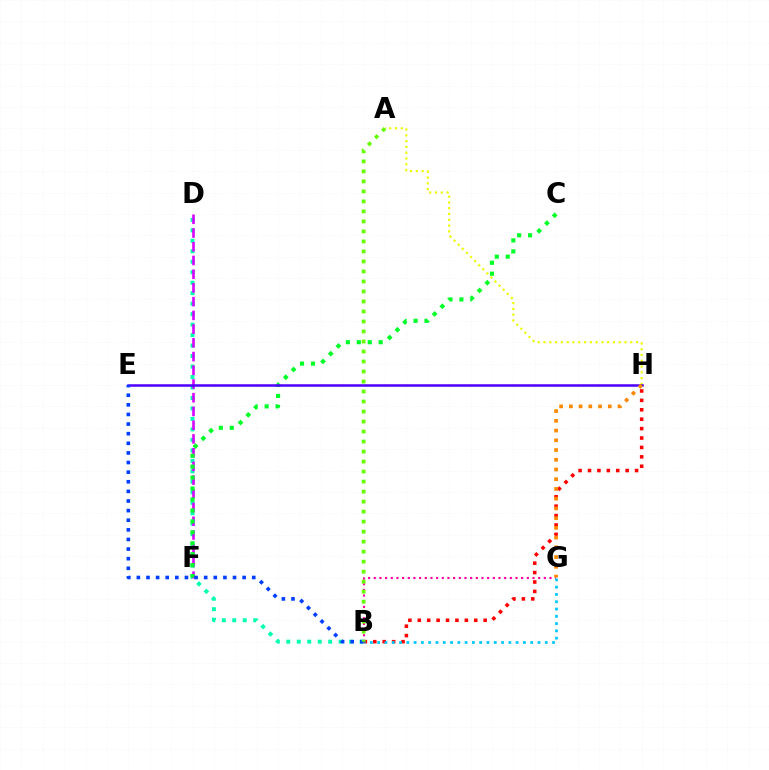{('B', 'G'): [{'color': '#ff00a0', 'line_style': 'dotted', 'thickness': 1.54}, {'color': '#00c7ff', 'line_style': 'dotted', 'thickness': 1.98}], ('B', 'D'): [{'color': '#00ffaf', 'line_style': 'dotted', 'thickness': 2.85}], ('D', 'F'): [{'color': '#d600ff', 'line_style': 'dashed', 'thickness': 1.86}], ('C', 'F'): [{'color': '#00ff27', 'line_style': 'dotted', 'thickness': 2.97}], ('A', 'H'): [{'color': '#eeff00', 'line_style': 'dotted', 'thickness': 1.57}], ('E', 'H'): [{'color': '#4f00ff', 'line_style': 'solid', 'thickness': 1.82}], ('B', 'H'): [{'color': '#ff0000', 'line_style': 'dotted', 'thickness': 2.56}], ('B', 'E'): [{'color': '#003fff', 'line_style': 'dotted', 'thickness': 2.61}], ('A', 'B'): [{'color': '#66ff00', 'line_style': 'dotted', 'thickness': 2.72}], ('G', 'H'): [{'color': '#ff8800', 'line_style': 'dotted', 'thickness': 2.64}]}